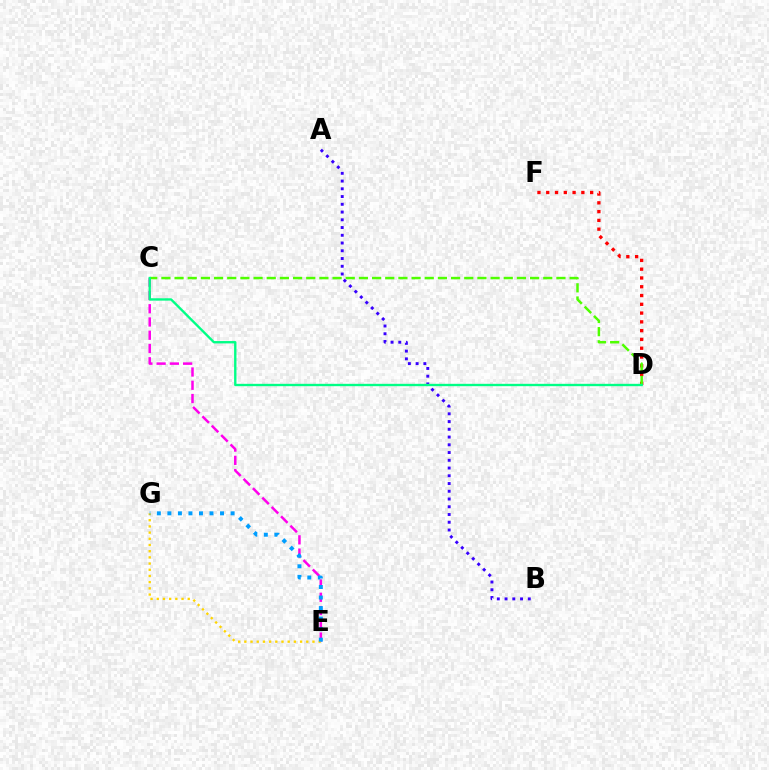{('D', 'F'): [{'color': '#ff0000', 'line_style': 'dotted', 'thickness': 2.39}], ('A', 'B'): [{'color': '#3700ff', 'line_style': 'dotted', 'thickness': 2.1}], ('C', 'E'): [{'color': '#ff00ed', 'line_style': 'dashed', 'thickness': 1.8}], ('C', 'D'): [{'color': '#4fff00', 'line_style': 'dashed', 'thickness': 1.79}, {'color': '#00ff86', 'line_style': 'solid', 'thickness': 1.7}], ('E', 'G'): [{'color': '#ffd500', 'line_style': 'dotted', 'thickness': 1.68}, {'color': '#009eff', 'line_style': 'dotted', 'thickness': 2.86}]}